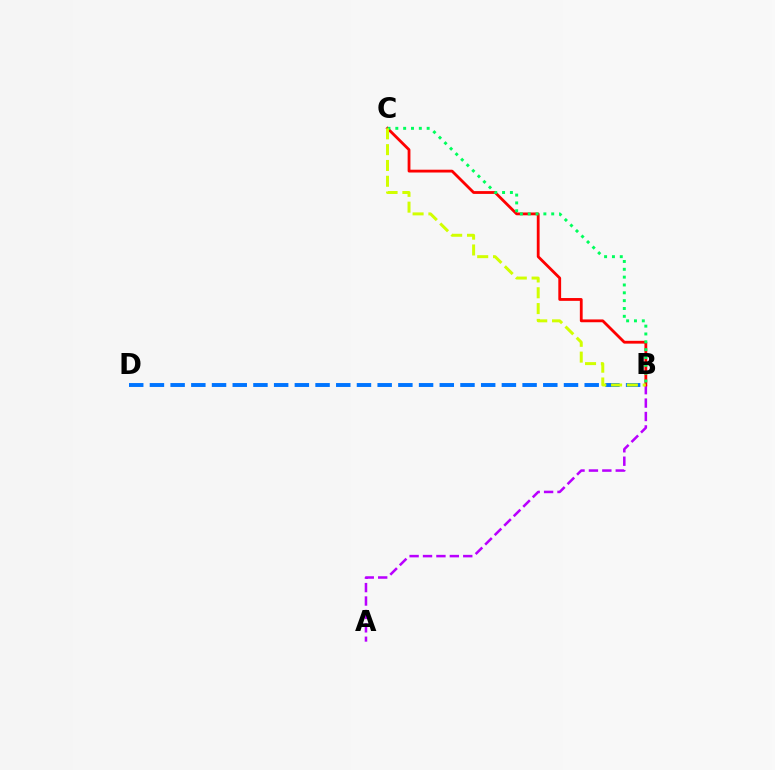{('B', 'D'): [{'color': '#0074ff', 'line_style': 'dashed', 'thickness': 2.81}], ('A', 'B'): [{'color': '#b900ff', 'line_style': 'dashed', 'thickness': 1.82}], ('B', 'C'): [{'color': '#ff0000', 'line_style': 'solid', 'thickness': 2.02}, {'color': '#00ff5c', 'line_style': 'dotted', 'thickness': 2.13}, {'color': '#d1ff00', 'line_style': 'dashed', 'thickness': 2.15}]}